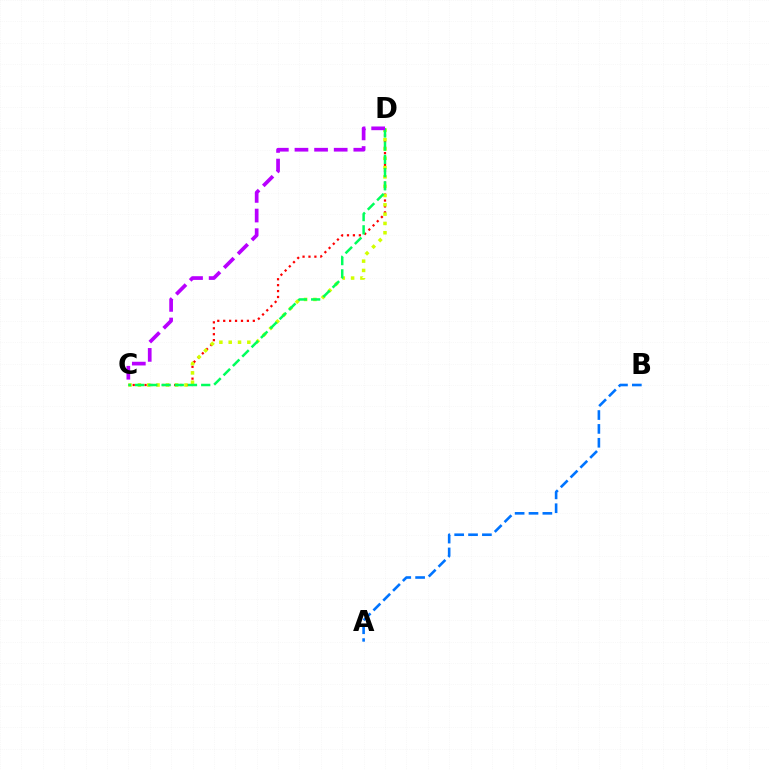{('C', 'D'): [{'color': '#ff0000', 'line_style': 'dotted', 'thickness': 1.61}, {'color': '#d1ff00', 'line_style': 'dotted', 'thickness': 2.53}, {'color': '#00ff5c', 'line_style': 'dashed', 'thickness': 1.8}, {'color': '#b900ff', 'line_style': 'dashed', 'thickness': 2.66}], ('A', 'B'): [{'color': '#0074ff', 'line_style': 'dashed', 'thickness': 1.88}]}